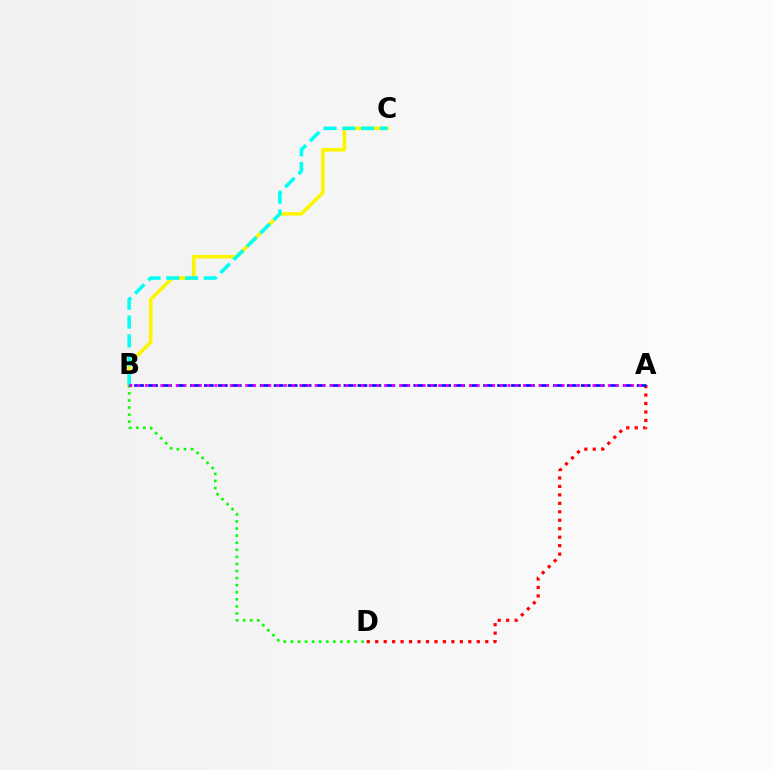{('A', 'D'): [{'color': '#ff0000', 'line_style': 'dotted', 'thickness': 2.3}], ('B', 'C'): [{'color': '#fcf500', 'line_style': 'solid', 'thickness': 2.58}, {'color': '#00fff6', 'line_style': 'dashed', 'thickness': 2.55}], ('B', 'D'): [{'color': '#08ff00', 'line_style': 'dotted', 'thickness': 1.92}], ('A', 'B'): [{'color': '#0010ff', 'line_style': 'dashed', 'thickness': 1.9}, {'color': '#ee00ff', 'line_style': 'dotted', 'thickness': 2.1}]}